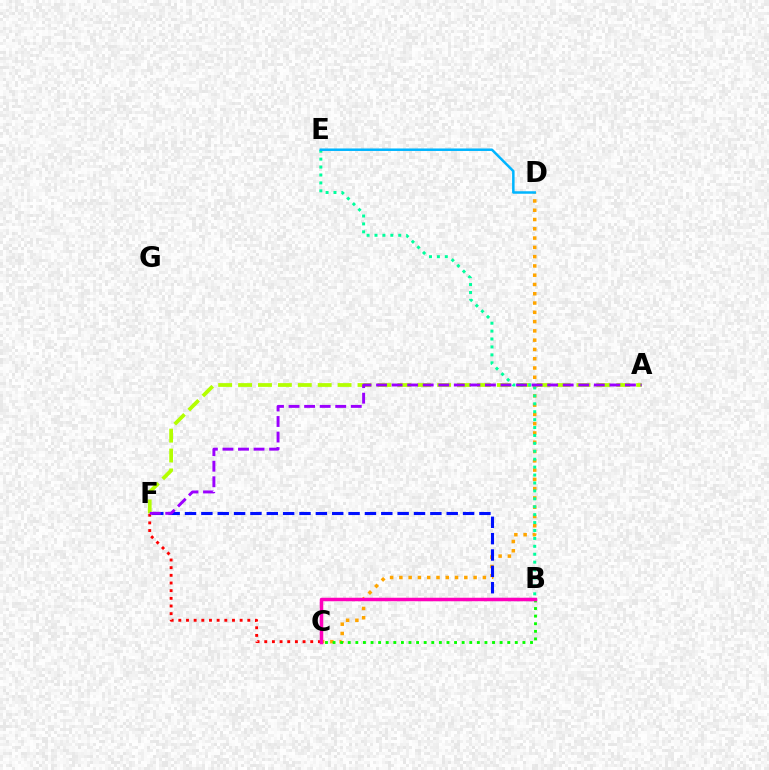{('C', 'D'): [{'color': '#ffa500', 'line_style': 'dotted', 'thickness': 2.52}], ('B', 'C'): [{'color': '#08ff00', 'line_style': 'dotted', 'thickness': 2.06}, {'color': '#ff00bd', 'line_style': 'solid', 'thickness': 2.51}], ('B', 'F'): [{'color': '#0010ff', 'line_style': 'dashed', 'thickness': 2.22}], ('C', 'F'): [{'color': '#ff0000', 'line_style': 'dotted', 'thickness': 2.08}], ('A', 'F'): [{'color': '#b3ff00', 'line_style': 'dashed', 'thickness': 2.7}, {'color': '#9b00ff', 'line_style': 'dashed', 'thickness': 2.11}], ('B', 'E'): [{'color': '#00ff9d', 'line_style': 'dotted', 'thickness': 2.15}], ('D', 'E'): [{'color': '#00b5ff', 'line_style': 'solid', 'thickness': 1.8}]}